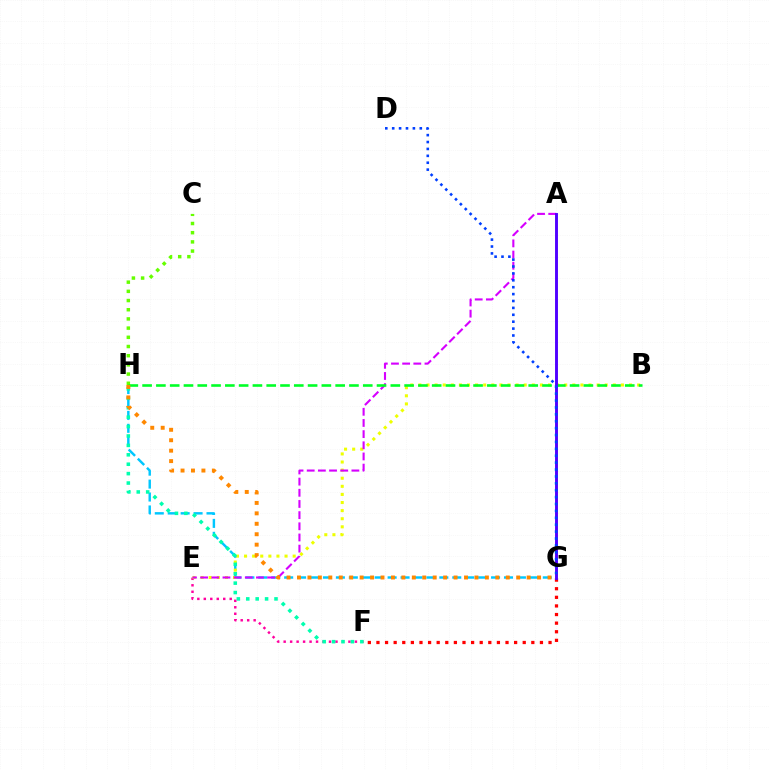{('C', 'H'): [{'color': '#66ff00', 'line_style': 'dotted', 'thickness': 2.5}], ('E', 'F'): [{'color': '#ff00a0', 'line_style': 'dotted', 'thickness': 1.76}], ('G', 'H'): [{'color': '#00c7ff', 'line_style': 'dashed', 'thickness': 1.76}, {'color': '#ff8800', 'line_style': 'dotted', 'thickness': 2.84}], ('B', 'E'): [{'color': '#eeff00', 'line_style': 'dotted', 'thickness': 2.2}], ('F', 'H'): [{'color': '#00ffaf', 'line_style': 'dotted', 'thickness': 2.56}], ('F', 'G'): [{'color': '#ff0000', 'line_style': 'dotted', 'thickness': 2.34}], ('A', 'E'): [{'color': '#d600ff', 'line_style': 'dashed', 'thickness': 1.52}], ('B', 'H'): [{'color': '#00ff27', 'line_style': 'dashed', 'thickness': 1.87}], ('A', 'G'): [{'color': '#4f00ff', 'line_style': 'solid', 'thickness': 2.09}], ('D', 'G'): [{'color': '#003fff', 'line_style': 'dotted', 'thickness': 1.87}]}